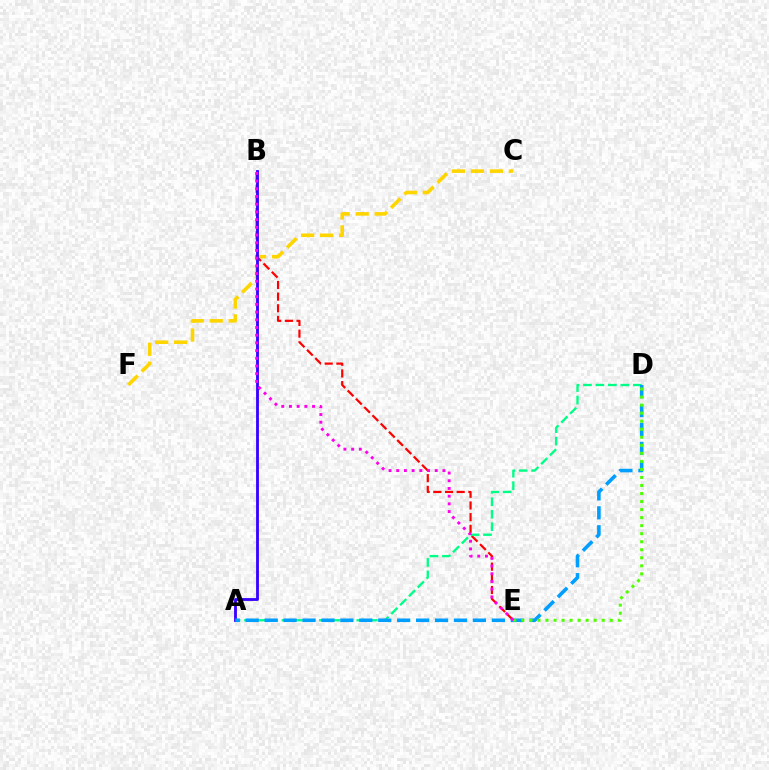{('C', 'F'): [{'color': '#ffd500', 'line_style': 'dashed', 'thickness': 2.58}], ('B', 'E'): [{'color': '#ff0000', 'line_style': 'dashed', 'thickness': 1.59}, {'color': '#ff00ed', 'line_style': 'dotted', 'thickness': 2.09}], ('A', 'D'): [{'color': '#00ff86', 'line_style': 'dashed', 'thickness': 1.69}, {'color': '#009eff', 'line_style': 'dashed', 'thickness': 2.57}], ('A', 'B'): [{'color': '#3700ff', 'line_style': 'solid', 'thickness': 2.03}], ('D', 'E'): [{'color': '#4fff00', 'line_style': 'dotted', 'thickness': 2.18}]}